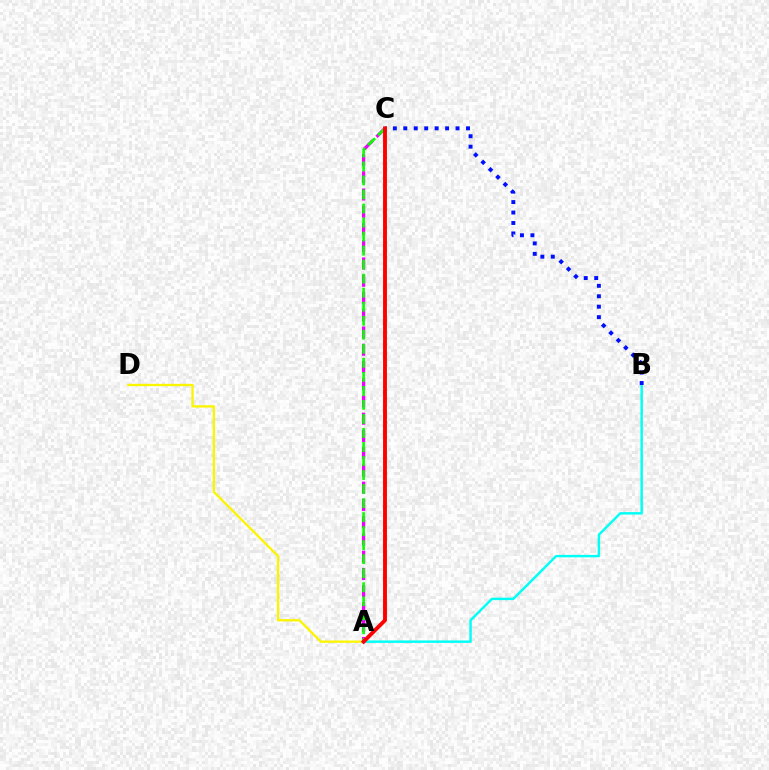{('A', 'D'): [{'color': '#fcf500', 'line_style': 'solid', 'thickness': 1.66}], ('A', 'C'): [{'color': '#ee00ff', 'line_style': 'dashed', 'thickness': 2.34}, {'color': '#08ff00', 'line_style': 'dashed', 'thickness': 1.91}, {'color': '#ff0000', 'line_style': 'solid', 'thickness': 2.79}], ('A', 'B'): [{'color': '#00fff6', 'line_style': 'solid', 'thickness': 1.76}], ('B', 'C'): [{'color': '#0010ff', 'line_style': 'dotted', 'thickness': 2.84}]}